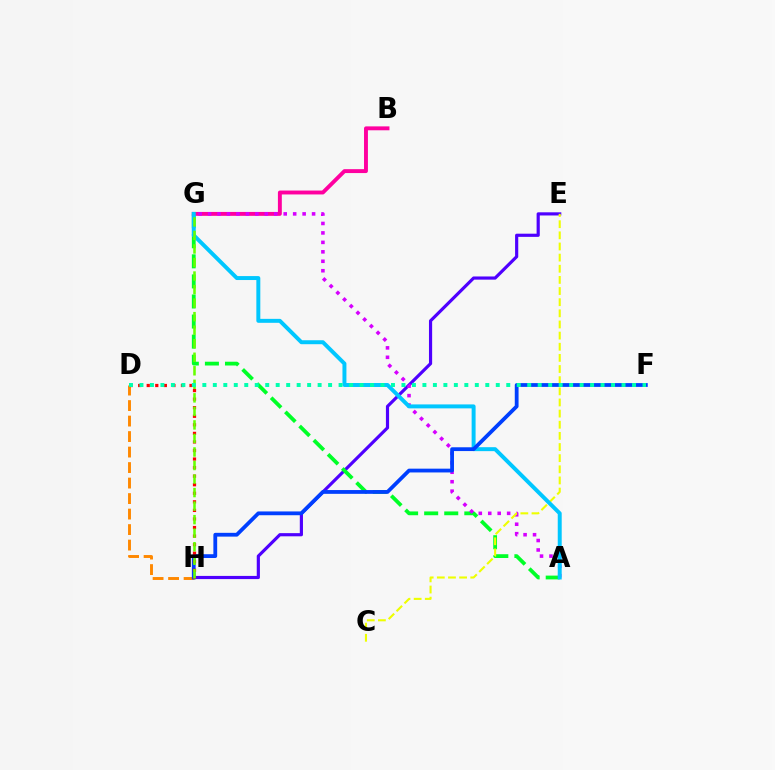{('E', 'H'): [{'color': '#4f00ff', 'line_style': 'solid', 'thickness': 2.28}], ('D', 'H'): [{'color': '#ff8800', 'line_style': 'dashed', 'thickness': 2.11}, {'color': '#ff0000', 'line_style': 'dotted', 'thickness': 2.33}], ('A', 'G'): [{'color': '#00ff27', 'line_style': 'dashed', 'thickness': 2.73}, {'color': '#d600ff', 'line_style': 'dotted', 'thickness': 2.57}, {'color': '#00c7ff', 'line_style': 'solid', 'thickness': 2.85}], ('B', 'G'): [{'color': '#ff00a0', 'line_style': 'solid', 'thickness': 2.81}], ('C', 'E'): [{'color': '#eeff00', 'line_style': 'dashed', 'thickness': 1.51}], ('F', 'H'): [{'color': '#003fff', 'line_style': 'solid', 'thickness': 2.73}], ('G', 'H'): [{'color': '#66ff00', 'line_style': 'dashed', 'thickness': 1.84}], ('D', 'F'): [{'color': '#00ffaf', 'line_style': 'dotted', 'thickness': 2.85}]}